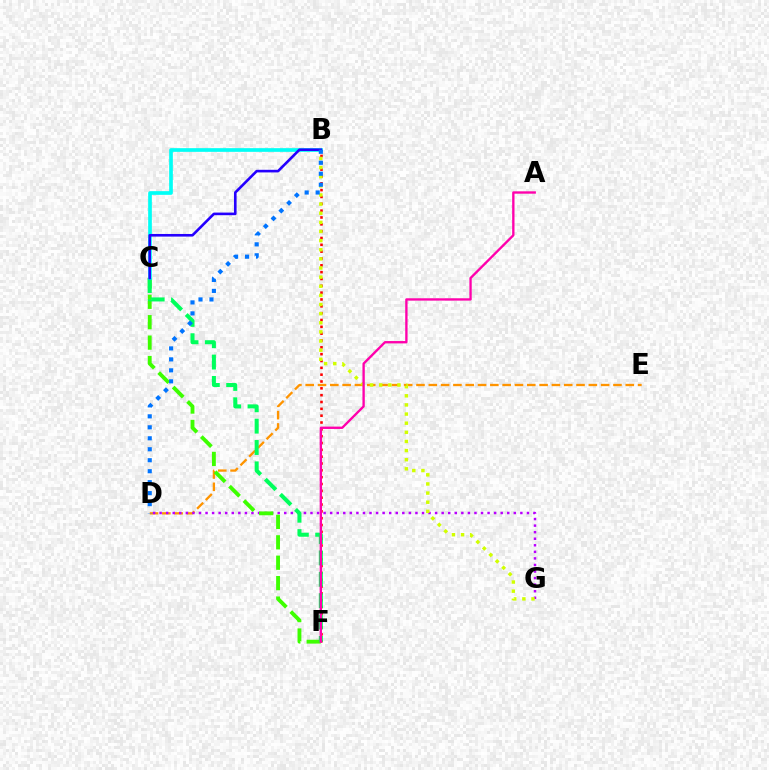{('D', 'E'): [{'color': '#ff9400', 'line_style': 'dashed', 'thickness': 1.67}], ('B', 'F'): [{'color': '#ff0000', 'line_style': 'dotted', 'thickness': 1.86}], ('D', 'G'): [{'color': '#b900ff', 'line_style': 'dotted', 'thickness': 1.78}], ('C', 'F'): [{'color': '#3dff00', 'line_style': 'dashed', 'thickness': 2.77}, {'color': '#00ff5c', 'line_style': 'dashed', 'thickness': 2.9}], ('B', 'G'): [{'color': '#d1ff00', 'line_style': 'dotted', 'thickness': 2.48}], ('B', 'C'): [{'color': '#00fff6', 'line_style': 'solid', 'thickness': 2.65}, {'color': '#2500ff', 'line_style': 'solid', 'thickness': 1.89}], ('B', 'D'): [{'color': '#0074ff', 'line_style': 'dotted', 'thickness': 2.98}], ('A', 'F'): [{'color': '#ff00ac', 'line_style': 'solid', 'thickness': 1.69}]}